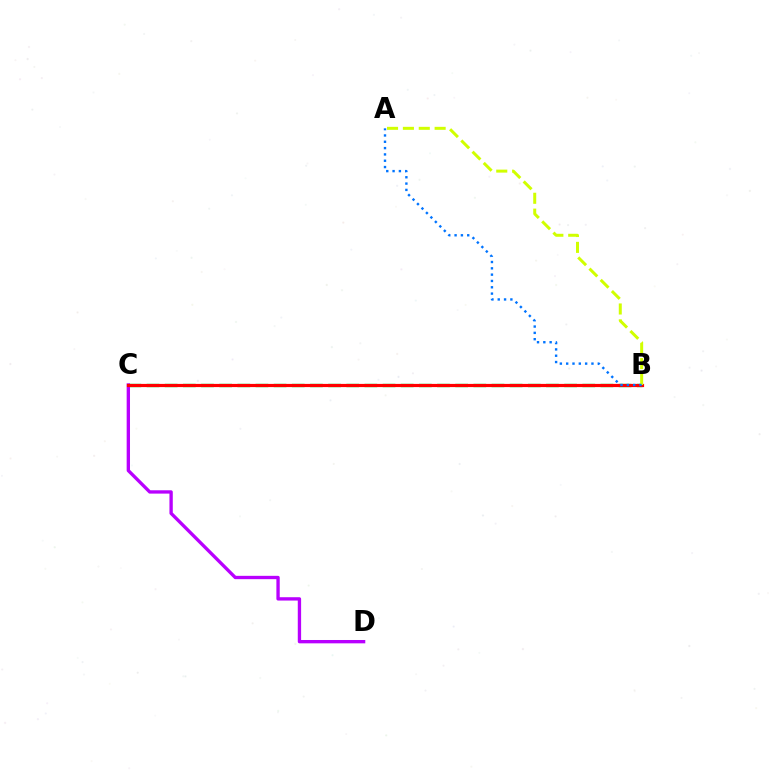{('B', 'C'): [{'color': '#00ff5c', 'line_style': 'dashed', 'thickness': 2.47}, {'color': '#ff0000', 'line_style': 'solid', 'thickness': 2.3}], ('C', 'D'): [{'color': '#b900ff', 'line_style': 'solid', 'thickness': 2.4}], ('A', 'B'): [{'color': '#d1ff00', 'line_style': 'dashed', 'thickness': 2.16}, {'color': '#0074ff', 'line_style': 'dotted', 'thickness': 1.72}]}